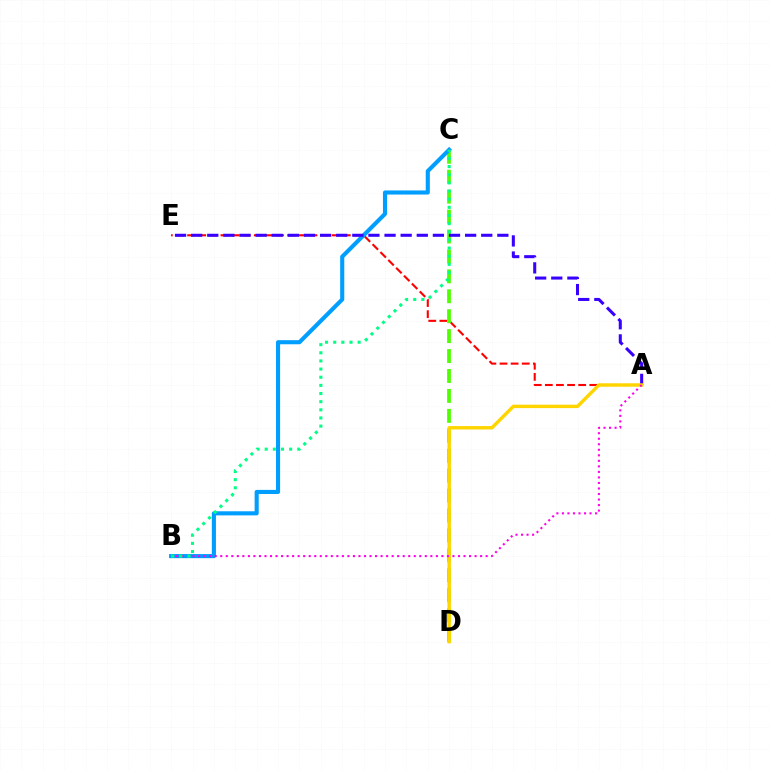{('A', 'E'): [{'color': '#ff0000', 'line_style': 'dashed', 'thickness': 1.51}, {'color': '#3700ff', 'line_style': 'dashed', 'thickness': 2.19}], ('C', 'D'): [{'color': '#4fff00', 'line_style': 'dashed', 'thickness': 2.71}], ('B', 'C'): [{'color': '#009eff', 'line_style': 'solid', 'thickness': 2.95}, {'color': '#00ff86', 'line_style': 'dotted', 'thickness': 2.21}], ('A', 'D'): [{'color': '#ffd500', 'line_style': 'solid', 'thickness': 2.47}], ('A', 'B'): [{'color': '#ff00ed', 'line_style': 'dotted', 'thickness': 1.5}]}